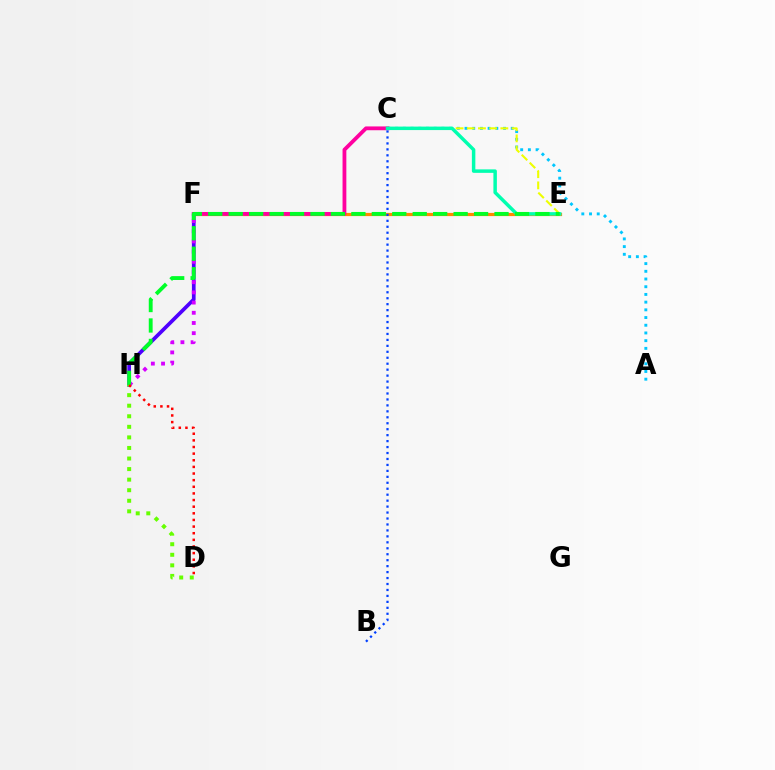{('A', 'C'): [{'color': '#00c7ff', 'line_style': 'dotted', 'thickness': 2.09}], ('F', 'H'): [{'color': '#4f00ff', 'line_style': 'solid', 'thickness': 2.66}, {'color': '#d600ff', 'line_style': 'dotted', 'thickness': 2.77}], ('D', 'H'): [{'color': '#66ff00', 'line_style': 'dotted', 'thickness': 2.87}, {'color': '#ff0000', 'line_style': 'dotted', 'thickness': 1.8}], ('E', 'F'): [{'color': '#ff8800', 'line_style': 'solid', 'thickness': 2.3}], ('C', 'F'): [{'color': '#ff00a0', 'line_style': 'solid', 'thickness': 2.74}], ('B', 'C'): [{'color': '#003fff', 'line_style': 'dotted', 'thickness': 1.62}], ('C', 'E'): [{'color': '#eeff00', 'line_style': 'dashed', 'thickness': 1.52}, {'color': '#00ffaf', 'line_style': 'solid', 'thickness': 2.5}], ('E', 'H'): [{'color': '#00ff27', 'line_style': 'dashed', 'thickness': 2.78}]}